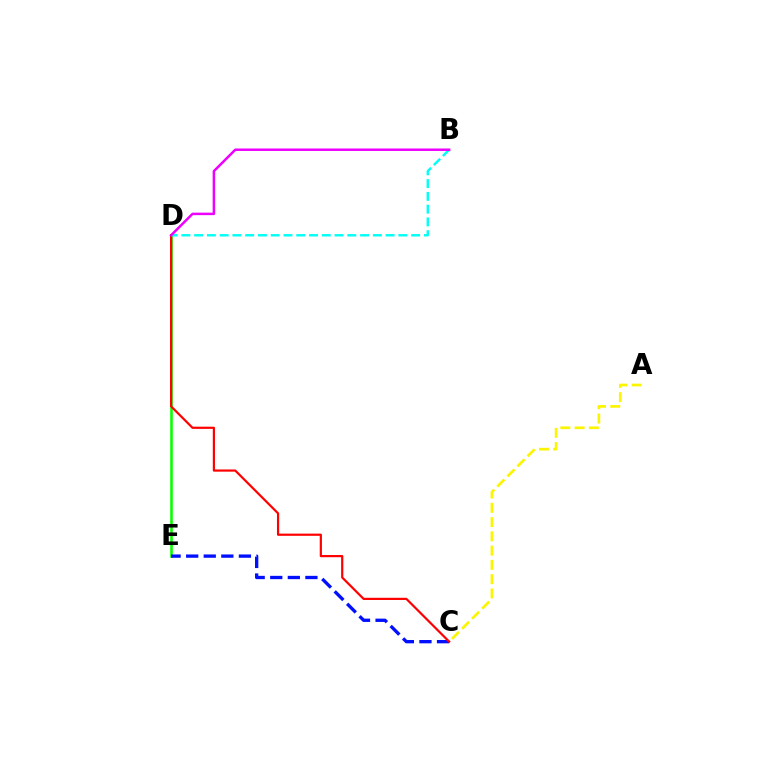{('D', 'E'): [{'color': '#08ff00', 'line_style': 'solid', 'thickness': 1.85}], ('A', 'C'): [{'color': '#fcf500', 'line_style': 'dashed', 'thickness': 1.94}], ('C', 'E'): [{'color': '#0010ff', 'line_style': 'dashed', 'thickness': 2.39}], ('C', 'D'): [{'color': '#ff0000', 'line_style': 'solid', 'thickness': 1.58}], ('B', 'D'): [{'color': '#00fff6', 'line_style': 'dashed', 'thickness': 1.73}, {'color': '#ee00ff', 'line_style': 'solid', 'thickness': 1.79}]}